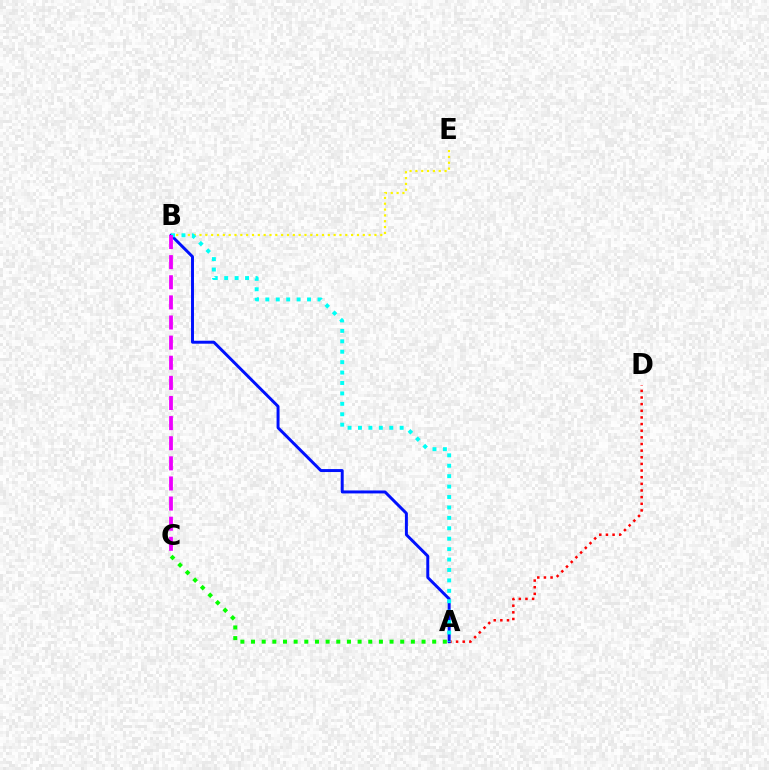{('A', 'C'): [{'color': '#08ff00', 'line_style': 'dotted', 'thickness': 2.9}], ('B', 'E'): [{'color': '#fcf500', 'line_style': 'dotted', 'thickness': 1.58}], ('A', 'D'): [{'color': '#ff0000', 'line_style': 'dotted', 'thickness': 1.8}], ('A', 'B'): [{'color': '#0010ff', 'line_style': 'solid', 'thickness': 2.13}, {'color': '#00fff6', 'line_style': 'dotted', 'thickness': 2.83}], ('B', 'C'): [{'color': '#ee00ff', 'line_style': 'dashed', 'thickness': 2.73}]}